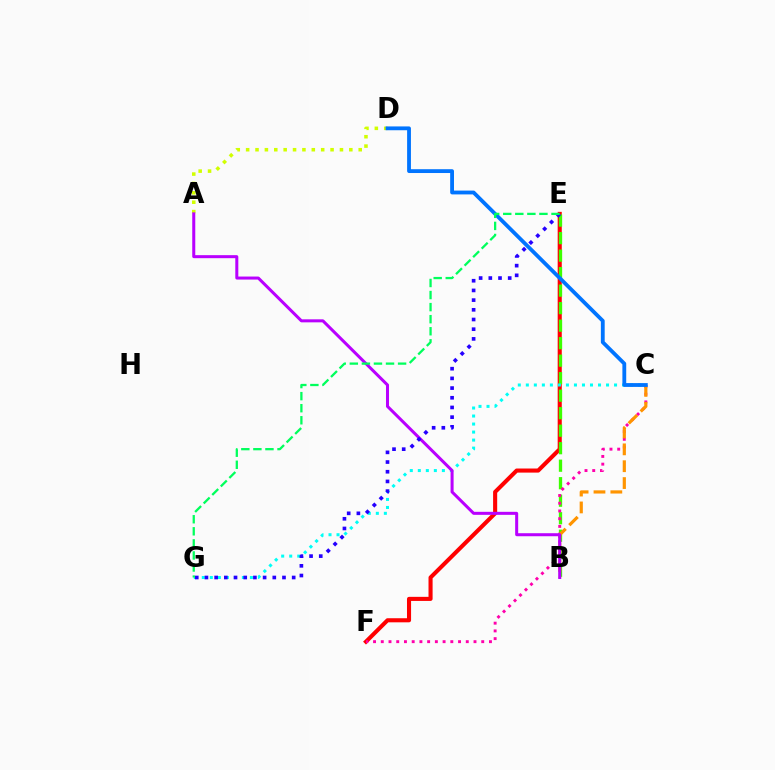{('E', 'F'): [{'color': '#ff0000', 'line_style': 'solid', 'thickness': 2.94}], ('B', 'E'): [{'color': '#3dff00', 'line_style': 'dashed', 'thickness': 2.38}], ('A', 'D'): [{'color': '#d1ff00', 'line_style': 'dotted', 'thickness': 2.55}], ('C', 'F'): [{'color': '#ff00ac', 'line_style': 'dotted', 'thickness': 2.1}], ('B', 'C'): [{'color': '#ff9400', 'line_style': 'dashed', 'thickness': 2.29}], ('C', 'G'): [{'color': '#00fff6', 'line_style': 'dotted', 'thickness': 2.18}], ('A', 'B'): [{'color': '#b900ff', 'line_style': 'solid', 'thickness': 2.18}], ('C', 'D'): [{'color': '#0074ff', 'line_style': 'solid', 'thickness': 2.75}], ('E', 'G'): [{'color': '#2500ff', 'line_style': 'dotted', 'thickness': 2.63}, {'color': '#00ff5c', 'line_style': 'dashed', 'thickness': 1.64}]}